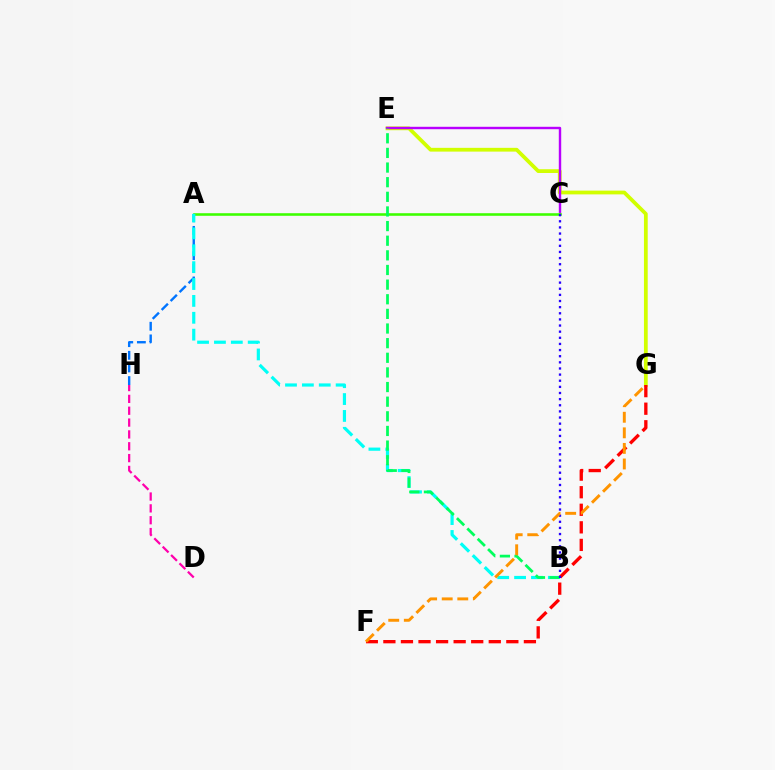{('D', 'H'): [{'color': '#ff00ac', 'line_style': 'dashed', 'thickness': 1.61}], ('A', 'H'): [{'color': '#0074ff', 'line_style': 'dashed', 'thickness': 1.72}], ('E', 'G'): [{'color': '#d1ff00', 'line_style': 'solid', 'thickness': 2.71}], ('C', 'E'): [{'color': '#b900ff', 'line_style': 'solid', 'thickness': 1.74}], ('F', 'G'): [{'color': '#ff0000', 'line_style': 'dashed', 'thickness': 2.39}, {'color': '#ff9400', 'line_style': 'dashed', 'thickness': 2.12}], ('A', 'C'): [{'color': '#3dff00', 'line_style': 'solid', 'thickness': 1.86}], ('A', 'B'): [{'color': '#00fff6', 'line_style': 'dashed', 'thickness': 2.29}], ('B', 'E'): [{'color': '#00ff5c', 'line_style': 'dashed', 'thickness': 1.99}], ('B', 'C'): [{'color': '#2500ff', 'line_style': 'dotted', 'thickness': 1.67}]}